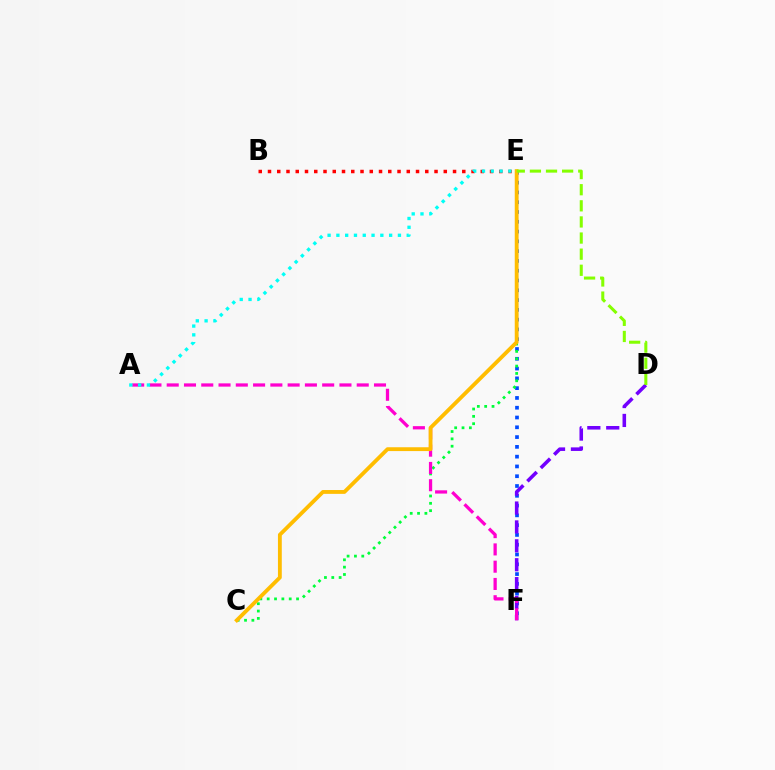{('E', 'F'): [{'color': '#004bff', 'line_style': 'dotted', 'thickness': 2.66}], ('C', 'E'): [{'color': '#00ff39', 'line_style': 'dotted', 'thickness': 1.99}, {'color': '#ffbd00', 'line_style': 'solid', 'thickness': 2.76}], ('D', 'F'): [{'color': '#7200ff', 'line_style': 'dashed', 'thickness': 2.57}], ('A', 'F'): [{'color': '#ff00cf', 'line_style': 'dashed', 'thickness': 2.35}], ('B', 'E'): [{'color': '#ff0000', 'line_style': 'dotted', 'thickness': 2.51}], ('D', 'E'): [{'color': '#84ff00', 'line_style': 'dashed', 'thickness': 2.19}], ('A', 'E'): [{'color': '#00fff6', 'line_style': 'dotted', 'thickness': 2.39}]}